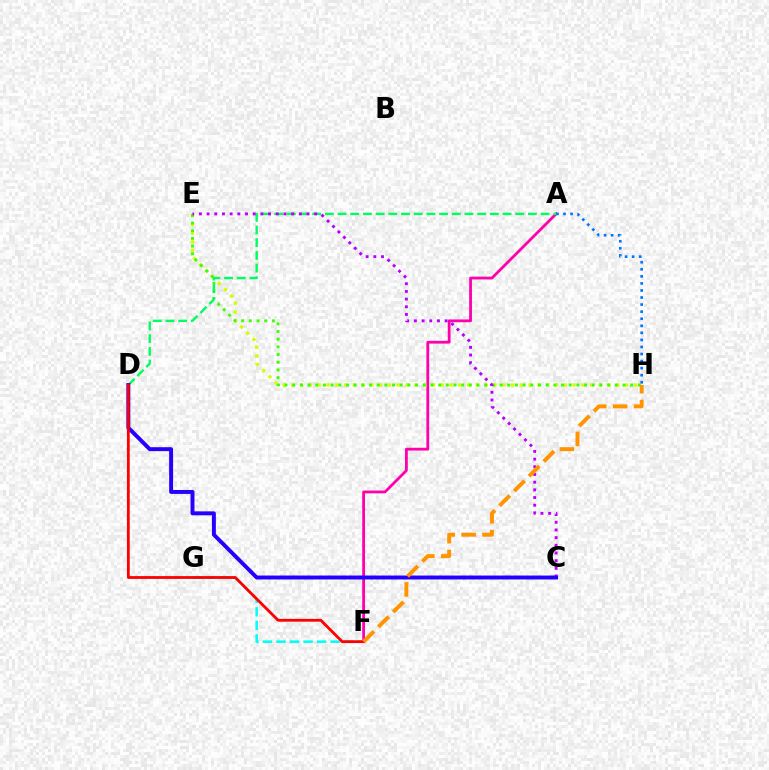{('A', 'F'): [{'color': '#ff00ac', 'line_style': 'solid', 'thickness': 2.01}], ('E', 'H'): [{'color': '#d1ff00', 'line_style': 'dotted', 'thickness': 2.39}, {'color': '#3dff00', 'line_style': 'dotted', 'thickness': 2.09}], ('F', 'G'): [{'color': '#00fff6', 'line_style': 'dashed', 'thickness': 1.84}], ('A', 'H'): [{'color': '#0074ff', 'line_style': 'dotted', 'thickness': 1.92}], ('A', 'D'): [{'color': '#00ff5c', 'line_style': 'dashed', 'thickness': 1.72}], ('C', 'E'): [{'color': '#b900ff', 'line_style': 'dotted', 'thickness': 2.09}], ('C', 'D'): [{'color': '#2500ff', 'line_style': 'solid', 'thickness': 2.83}], ('D', 'F'): [{'color': '#ff0000', 'line_style': 'solid', 'thickness': 2.01}], ('F', 'H'): [{'color': '#ff9400', 'line_style': 'dashed', 'thickness': 2.84}]}